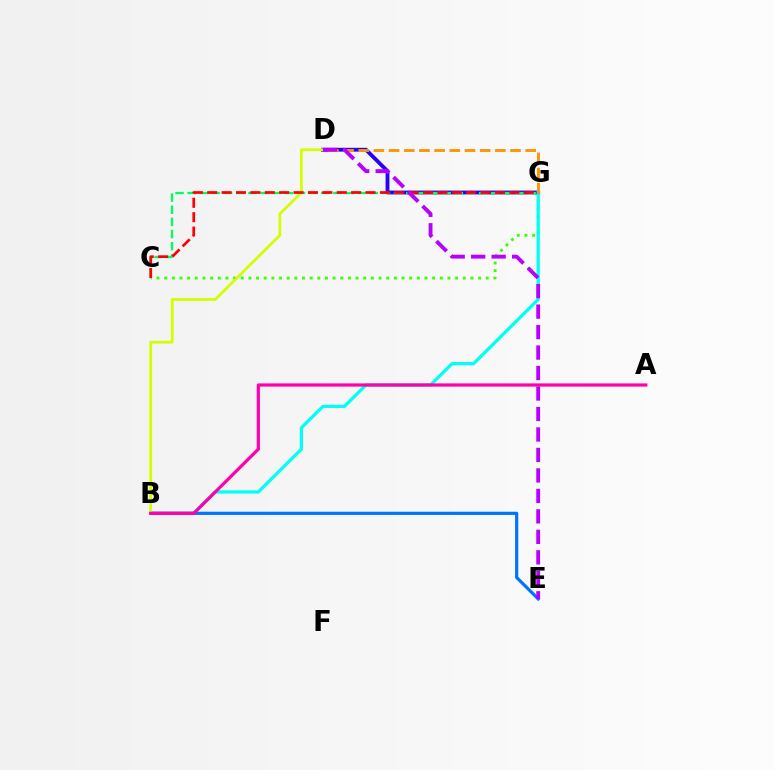{('C', 'G'): [{'color': '#3dff00', 'line_style': 'dotted', 'thickness': 2.08}, {'color': '#00ff5c', 'line_style': 'dashed', 'thickness': 1.65}, {'color': '#ff0000', 'line_style': 'dashed', 'thickness': 1.95}], ('D', 'G'): [{'color': '#2500ff', 'line_style': 'solid', 'thickness': 2.75}, {'color': '#ff9400', 'line_style': 'dashed', 'thickness': 2.06}], ('B', 'G'): [{'color': '#00fff6', 'line_style': 'solid', 'thickness': 2.35}], ('B', 'E'): [{'color': '#0074ff', 'line_style': 'solid', 'thickness': 2.31}], ('B', 'D'): [{'color': '#d1ff00', 'line_style': 'solid', 'thickness': 1.98}], ('D', 'E'): [{'color': '#b900ff', 'line_style': 'dashed', 'thickness': 2.78}], ('A', 'B'): [{'color': '#ff00ac', 'line_style': 'solid', 'thickness': 2.31}]}